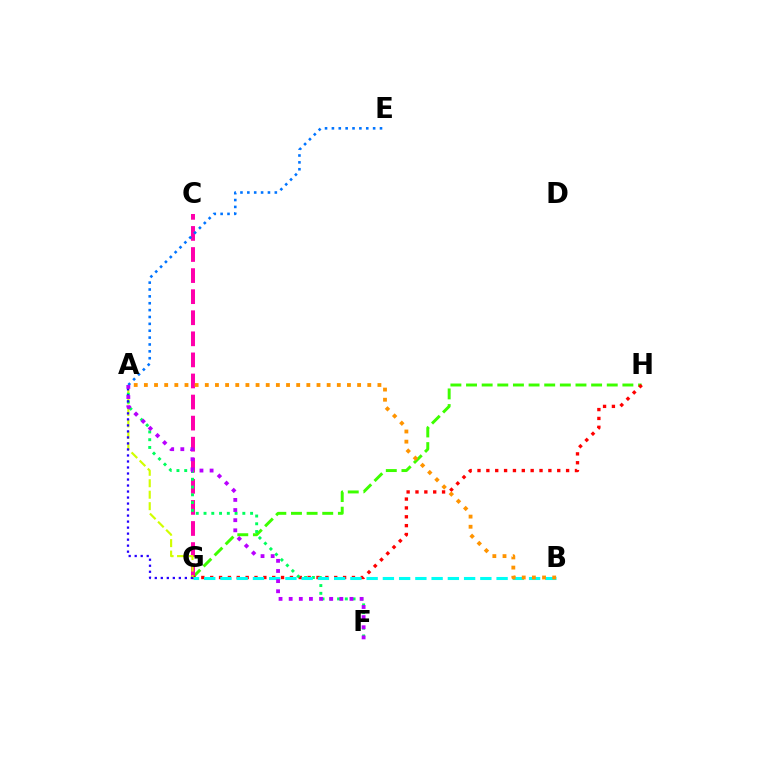{('G', 'H'): [{'color': '#3dff00', 'line_style': 'dashed', 'thickness': 2.12}, {'color': '#ff0000', 'line_style': 'dotted', 'thickness': 2.41}], ('C', 'G'): [{'color': '#ff00ac', 'line_style': 'dashed', 'thickness': 2.86}], ('A', 'G'): [{'color': '#d1ff00', 'line_style': 'dashed', 'thickness': 1.56}, {'color': '#2500ff', 'line_style': 'dotted', 'thickness': 1.63}], ('A', 'F'): [{'color': '#00ff5c', 'line_style': 'dotted', 'thickness': 2.11}, {'color': '#b900ff', 'line_style': 'dotted', 'thickness': 2.75}], ('B', 'G'): [{'color': '#00fff6', 'line_style': 'dashed', 'thickness': 2.21}], ('A', 'E'): [{'color': '#0074ff', 'line_style': 'dotted', 'thickness': 1.87}], ('A', 'B'): [{'color': '#ff9400', 'line_style': 'dotted', 'thickness': 2.76}]}